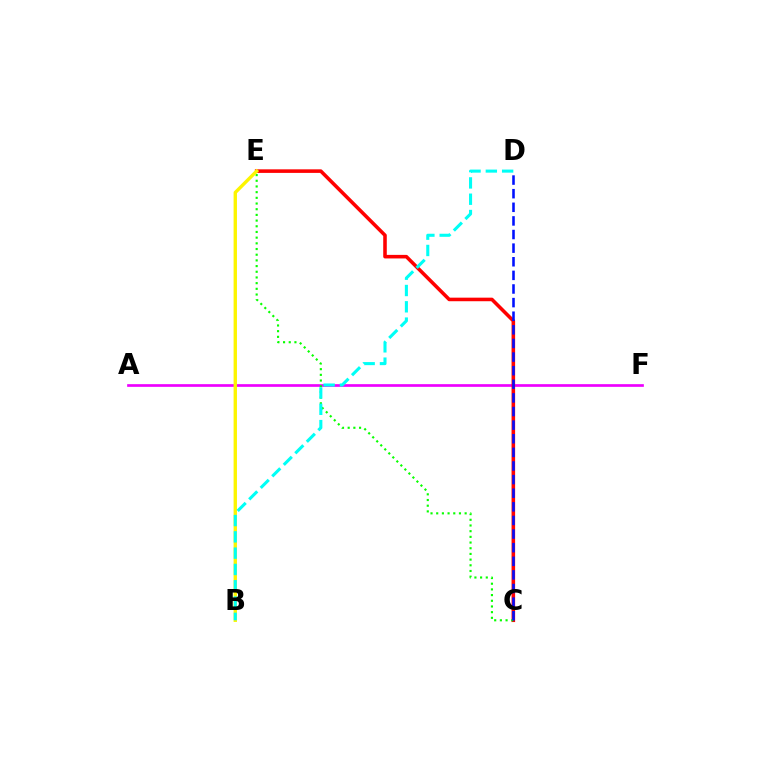{('A', 'F'): [{'color': '#ee00ff', 'line_style': 'solid', 'thickness': 1.94}], ('C', 'E'): [{'color': '#ff0000', 'line_style': 'solid', 'thickness': 2.57}, {'color': '#08ff00', 'line_style': 'dotted', 'thickness': 1.55}], ('C', 'D'): [{'color': '#0010ff', 'line_style': 'dashed', 'thickness': 1.85}], ('B', 'E'): [{'color': '#fcf500', 'line_style': 'solid', 'thickness': 2.42}], ('B', 'D'): [{'color': '#00fff6', 'line_style': 'dashed', 'thickness': 2.21}]}